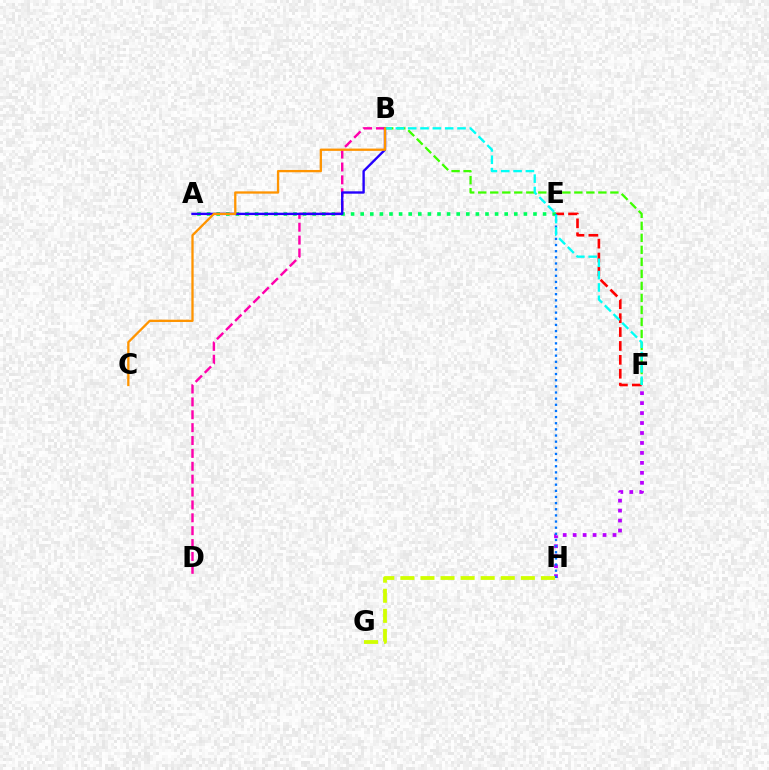{('B', 'D'): [{'color': '#ff00ac', 'line_style': 'dashed', 'thickness': 1.75}], ('E', 'F'): [{'color': '#ff0000', 'line_style': 'dashed', 'thickness': 1.89}], ('F', 'H'): [{'color': '#b900ff', 'line_style': 'dotted', 'thickness': 2.71}], ('B', 'F'): [{'color': '#3dff00', 'line_style': 'dashed', 'thickness': 1.63}, {'color': '#00fff6', 'line_style': 'dashed', 'thickness': 1.67}], ('A', 'E'): [{'color': '#00ff5c', 'line_style': 'dotted', 'thickness': 2.61}], ('E', 'H'): [{'color': '#0074ff', 'line_style': 'dotted', 'thickness': 1.67}], ('A', 'B'): [{'color': '#2500ff', 'line_style': 'solid', 'thickness': 1.71}], ('B', 'C'): [{'color': '#ff9400', 'line_style': 'solid', 'thickness': 1.66}], ('G', 'H'): [{'color': '#d1ff00', 'line_style': 'dashed', 'thickness': 2.73}]}